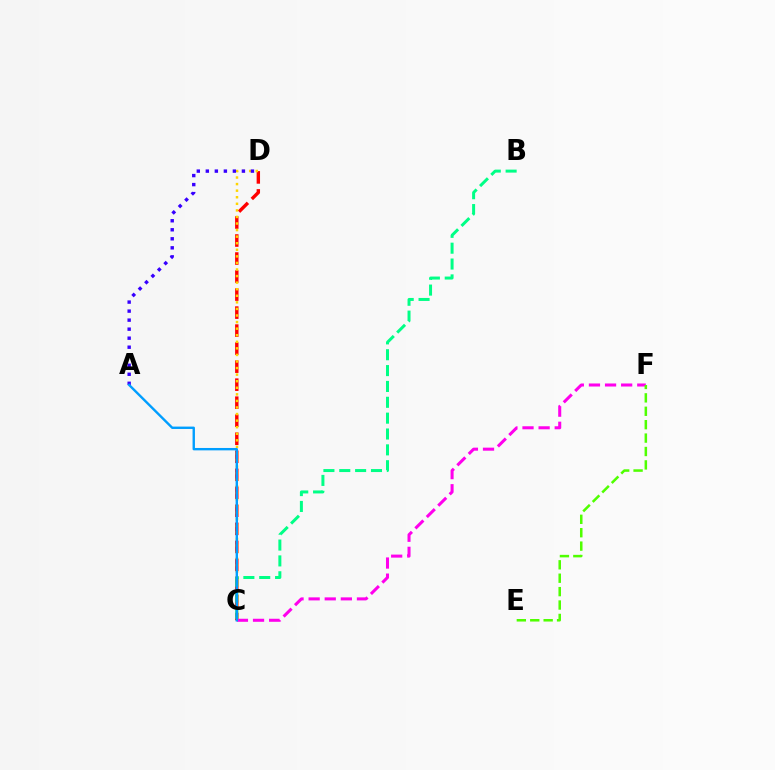{('C', 'D'): [{'color': '#ff0000', 'line_style': 'dashed', 'thickness': 2.45}, {'color': '#ffd500', 'line_style': 'dotted', 'thickness': 1.79}], ('C', 'F'): [{'color': '#ff00ed', 'line_style': 'dashed', 'thickness': 2.19}], ('A', 'D'): [{'color': '#3700ff', 'line_style': 'dotted', 'thickness': 2.45}], ('E', 'F'): [{'color': '#4fff00', 'line_style': 'dashed', 'thickness': 1.82}], ('B', 'C'): [{'color': '#00ff86', 'line_style': 'dashed', 'thickness': 2.15}], ('A', 'C'): [{'color': '#009eff', 'line_style': 'solid', 'thickness': 1.72}]}